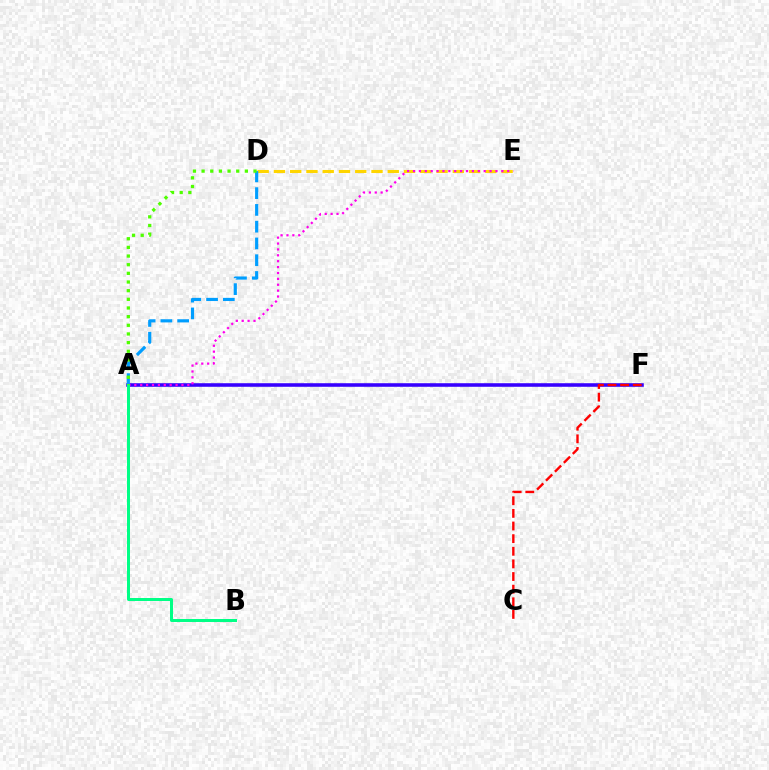{('D', 'E'): [{'color': '#ffd500', 'line_style': 'dashed', 'thickness': 2.21}], ('A', 'F'): [{'color': '#3700ff', 'line_style': 'solid', 'thickness': 2.57}], ('A', 'D'): [{'color': '#009eff', 'line_style': 'dashed', 'thickness': 2.28}, {'color': '#4fff00', 'line_style': 'dotted', 'thickness': 2.35}], ('A', 'E'): [{'color': '#ff00ed', 'line_style': 'dotted', 'thickness': 1.6}], ('A', 'B'): [{'color': '#00ff86', 'line_style': 'solid', 'thickness': 2.16}], ('C', 'F'): [{'color': '#ff0000', 'line_style': 'dashed', 'thickness': 1.72}]}